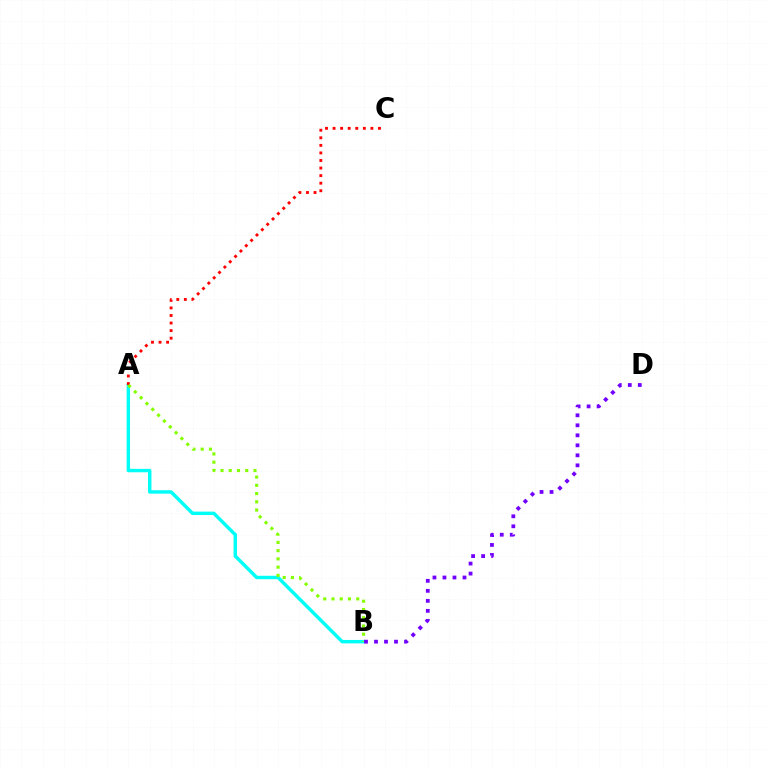{('A', 'B'): [{'color': '#00fff6', 'line_style': 'solid', 'thickness': 2.47}, {'color': '#84ff00', 'line_style': 'dotted', 'thickness': 2.24}], ('A', 'C'): [{'color': '#ff0000', 'line_style': 'dotted', 'thickness': 2.06}], ('B', 'D'): [{'color': '#7200ff', 'line_style': 'dotted', 'thickness': 2.72}]}